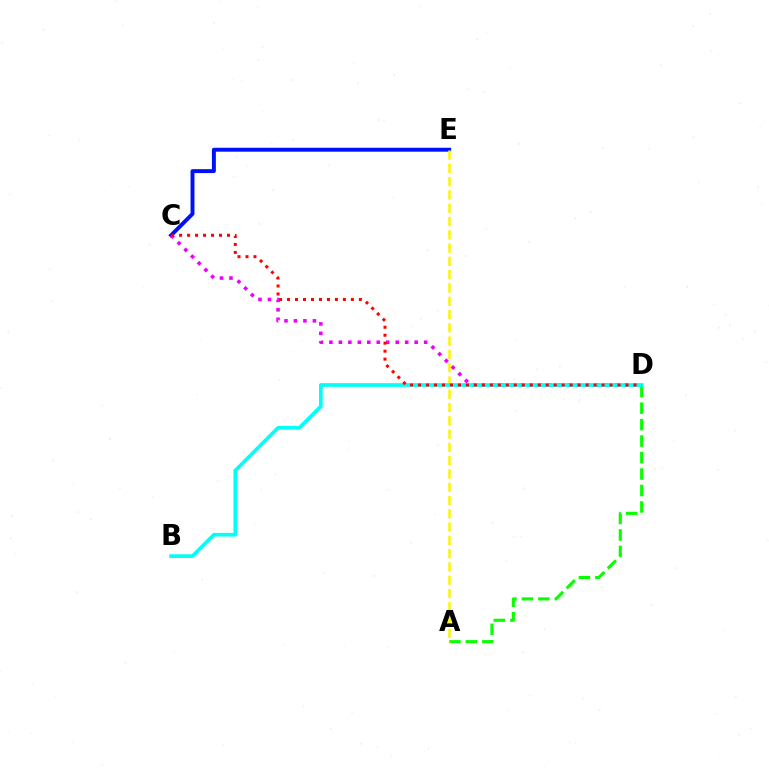{('A', 'D'): [{'color': '#08ff00', 'line_style': 'dashed', 'thickness': 2.24}], ('C', 'E'): [{'color': '#0010ff', 'line_style': 'solid', 'thickness': 2.82}], ('A', 'E'): [{'color': '#fcf500', 'line_style': 'dashed', 'thickness': 1.8}], ('C', 'D'): [{'color': '#ee00ff', 'line_style': 'dotted', 'thickness': 2.57}, {'color': '#ff0000', 'line_style': 'dotted', 'thickness': 2.17}], ('B', 'D'): [{'color': '#00fff6', 'line_style': 'solid', 'thickness': 2.64}]}